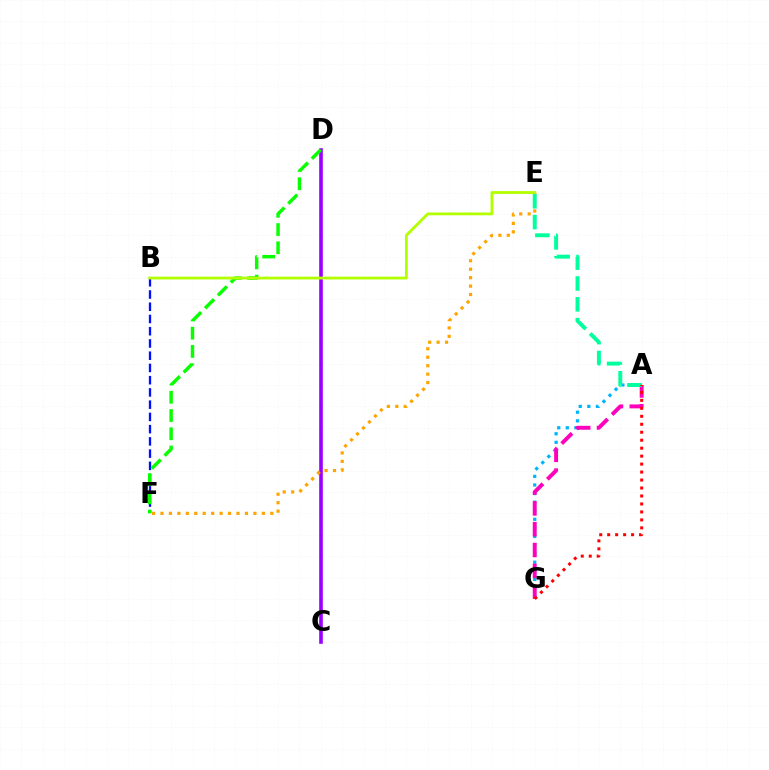{('B', 'F'): [{'color': '#0010ff', 'line_style': 'dashed', 'thickness': 1.66}], ('C', 'D'): [{'color': '#9b00ff', 'line_style': 'solid', 'thickness': 2.6}], ('A', 'G'): [{'color': '#00b5ff', 'line_style': 'dotted', 'thickness': 2.33}, {'color': '#ff00bd', 'line_style': 'dashed', 'thickness': 2.83}, {'color': '#ff0000', 'line_style': 'dotted', 'thickness': 2.17}], ('E', 'F'): [{'color': '#ffa500', 'line_style': 'dotted', 'thickness': 2.3}], ('A', 'E'): [{'color': '#00ff9d', 'line_style': 'dashed', 'thickness': 2.83}], ('D', 'F'): [{'color': '#08ff00', 'line_style': 'dashed', 'thickness': 2.48}], ('B', 'E'): [{'color': '#b3ff00', 'line_style': 'solid', 'thickness': 2.03}]}